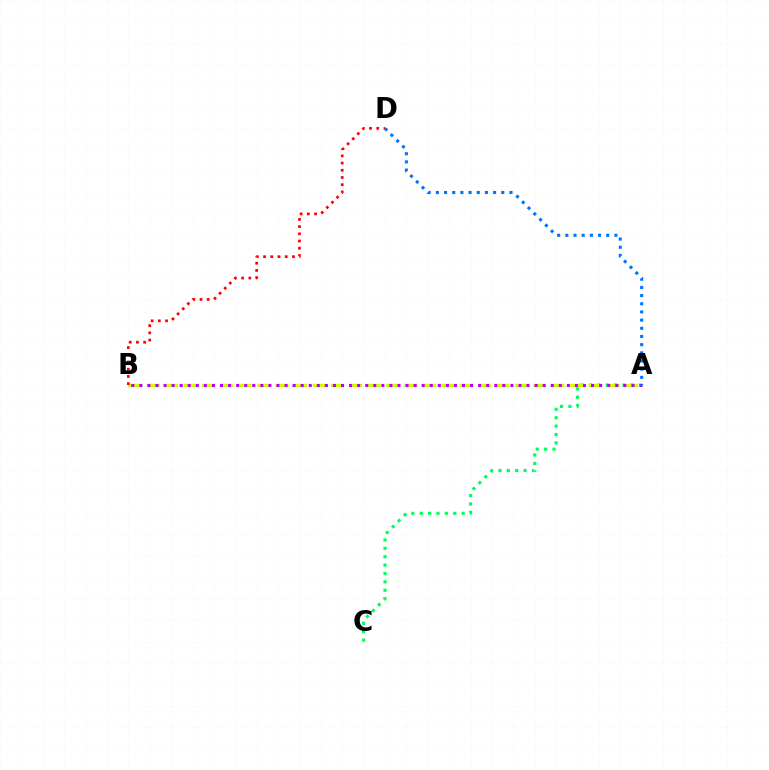{('A', 'C'): [{'color': '#00ff5c', 'line_style': 'dotted', 'thickness': 2.28}], ('A', 'B'): [{'color': '#d1ff00', 'line_style': 'dashed', 'thickness': 2.5}, {'color': '#b900ff', 'line_style': 'dotted', 'thickness': 2.19}], ('B', 'D'): [{'color': '#ff0000', 'line_style': 'dotted', 'thickness': 1.96}], ('A', 'D'): [{'color': '#0074ff', 'line_style': 'dotted', 'thickness': 2.22}]}